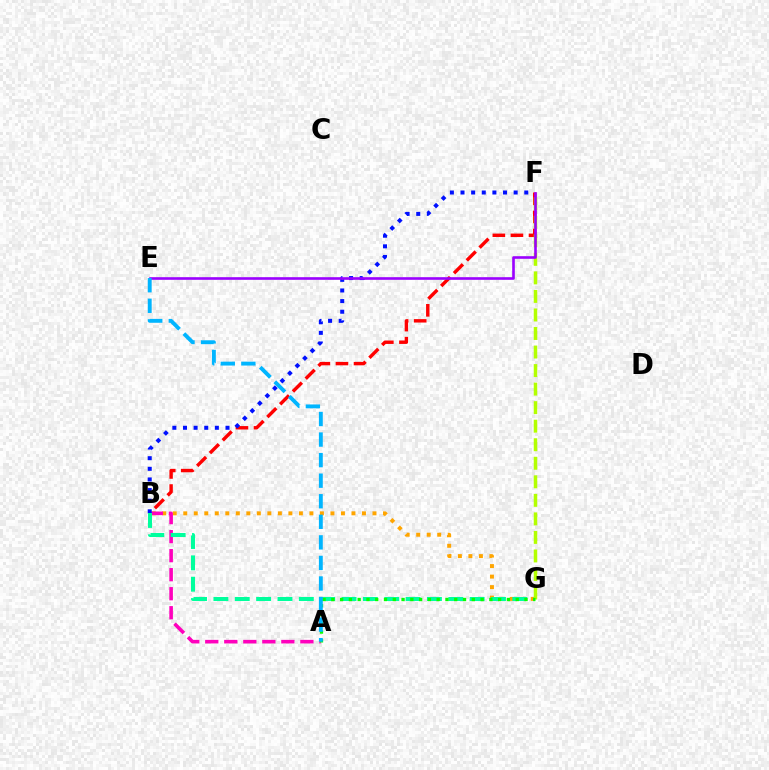{('B', 'G'): [{'color': '#ffa500', 'line_style': 'dotted', 'thickness': 2.86}, {'color': '#00ff9d', 'line_style': 'dashed', 'thickness': 2.9}], ('B', 'F'): [{'color': '#ff0000', 'line_style': 'dashed', 'thickness': 2.46}, {'color': '#0010ff', 'line_style': 'dotted', 'thickness': 2.89}], ('A', 'B'): [{'color': '#ff00bd', 'line_style': 'dashed', 'thickness': 2.58}], ('F', 'G'): [{'color': '#b3ff00', 'line_style': 'dashed', 'thickness': 2.52}], ('A', 'G'): [{'color': '#08ff00', 'line_style': 'dotted', 'thickness': 2.39}], ('E', 'F'): [{'color': '#9b00ff', 'line_style': 'solid', 'thickness': 1.89}], ('A', 'E'): [{'color': '#00b5ff', 'line_style': 'dashed', 'thickness': 2.79}]}